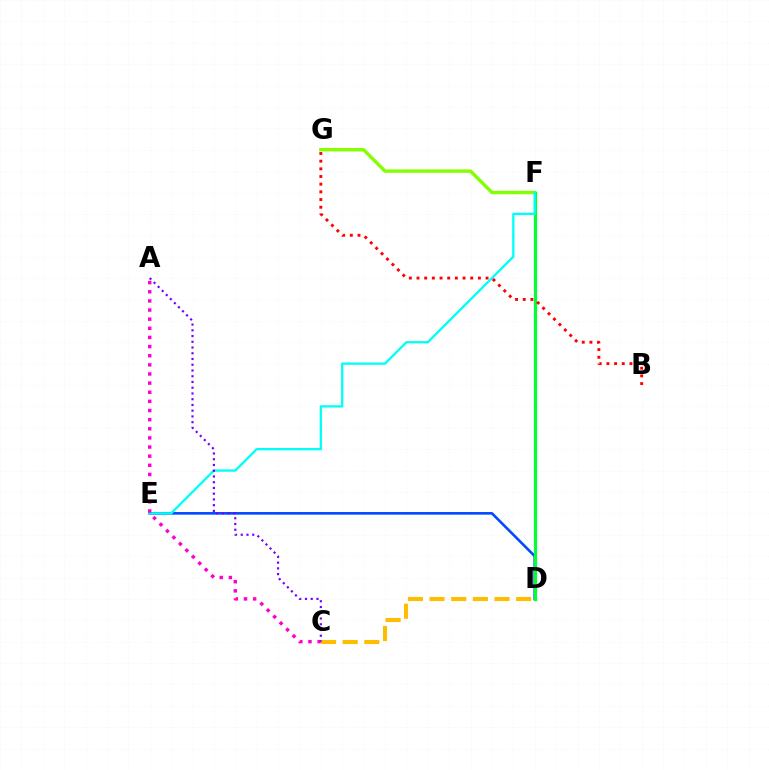{('F', 'G'): [{'color': '#84ff00', 'line_style': 'solid', 'thickness': 2.45}], ('D', 'E'): [{'color': '#004bff', 'line_style': 'solid', 'thickness': 1.89}], ('D', 'F'): [{'color': '#00ff39', 'line_style': 'solid', 'thickness': 2.33}], ('C', 'D'): [{'color': '#ffbd00', 'line_style': 'dashed', 'thickness': 2.94}], ('E', 'F'): [{'color': '#00fff6', 'line_style': 'solid', 'thickness': 1.66}], ('A', 'C'): [{'color': '#ff00cf', 'line_style': 'dotted', 'thickness': 2.48}, {'color': '#7200ff', 'line_style': 'dotted', 'thickness': 1.56}], ('B', 'G'): [{'color': '#ff0000', 'line_style': 'dotted', 'thickness': 2.08}]}